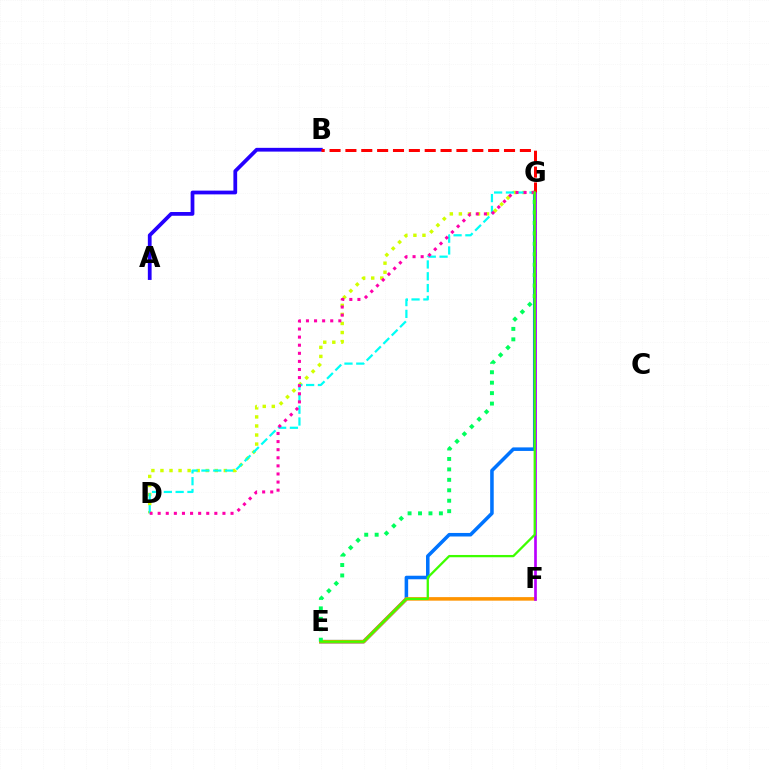{('E', 'G'): [{'color': '#0074ff', 'line_style': 'solid', 'thickness': 2.55}, {'color': '#00ff5c', 'line_style': 'dotted', 'thickness': 2.84}, {'color': '#3dff00', 'line_style': 'solid', 'thickness': 1.64}], ('A', 'B'): [{'color': '#2500ff', 'line_style': 'solid', 'thickness': 2.7}], ('D', 'G'): [{'color': '#d1ff00', 'line_style': 'dotted', 'thickness': 2.46}, {'color': '#00fff6', 'line_style': 'dashed', 'thickness': 1.6}, {'color': '#ff00ac', 'line_style': 'dotted', 'thickness': 2.2}], ('E', 'F'): [{'color': '#ff9400', 'line_style': 'solid', 'thickness': 2.55}], ('B', 'G'): [{'color': '#ff0000', 'line_style': 'dashed', 'thickness': 2.15}], ('F', 'G'): [{'color': '#b900ff', 'line_style': 'solid', 'thickness': 1.93}]}